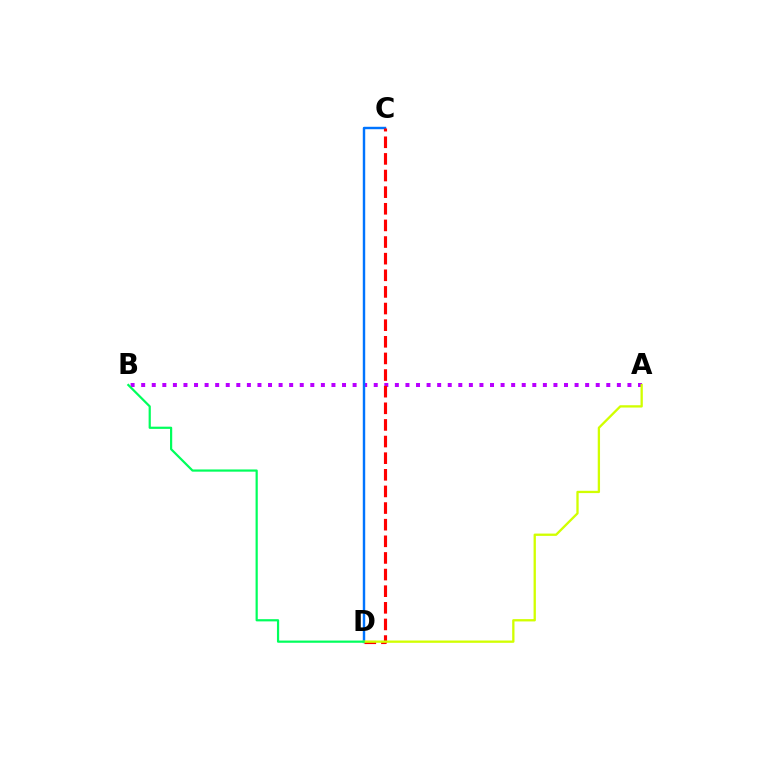{('A', 'B'): [{'color': '#b900ff', 'line_style': 'dotted', 'thickness': 2.87}], ('C', 'D'): [{'color': '#0074ff', 'line_style': 'solid', 'thickness': 1.75}, {'color': '#ff0000', 'line_style': 'dashed', 'thickness': 2.26}], ('A', 'D'): [{'color': '#d1ff00', 'line_style': 'solid', 'thickness': 1.66}], ('B', 'D'): [{'color': '#00ff5c', 'line_style': 'solid', 'thickness': 1.59}]}